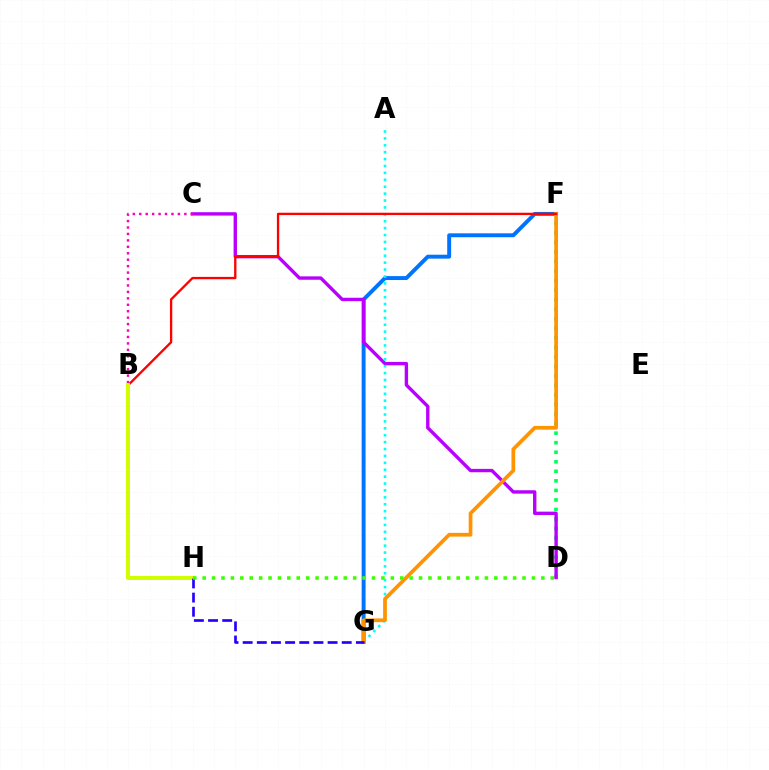{('D', 'F'): [{'color': '#00ff5c', 'line_style': 'dotted', 'thickness': 2.59}], ('F', 'G'): [{'color': '#0074ff', 'line_style': 'solid', 'thickness': 2.82}, {'color': '#ff9400', 'line_style': 'solid', 'thickness': 2.68}], ('C', 'D'): [{'color': '#b900ff', 'line_style': 'solid', 'thickness': 2.43}], ('B', 'C'): [{'color': '#ff00ac', 'line_style': 'dotted', 'thickness': 1.75}], ('A', 'G'): [{'color': '#00fff6', 'line_style': 'dotted', 'thickness': 1.88}], ('B', 'F'): [{'color': '#ff0000', 'line_style': 'solid', 'thickness': 1.68}], ('B', 'H'): [{'color': '#d1ff00', 'line_style': 'solid', 'thickness': 2.86}], ('G', 'H'): [{'color': '#2500ff', 'line_style': 'dashed', 'thickness': 1.92}], ('D', 'H'): [{'color': '#3dff00', 'line_style': 'dotted', 'thickness': 2.56}]}